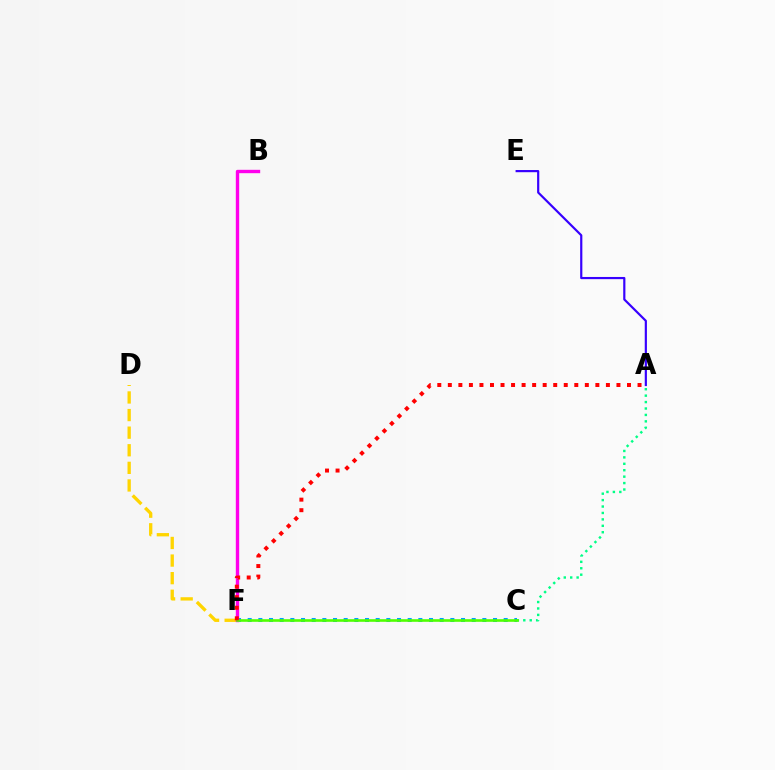{('D', 'F'): [{'color': '#ffd500', 'line_style': 'dashed', 'thickness': 2.39}], ('A', 'C'): [{'color': '#00ff86', 'line_style': 'dotted', 'thickness': 1.75}], ('C', 'F'): [{'color': '#009eff', 'line_style': 'dotted', 'thickness': 2.9}, {'color': '#4fff00', 'line_style': 'solid', 'thickness': 1.88}], ('A', 'E'): [{'color': '#3700ff', 'line_style': 'solid', 'thickness': 1.57}], ('B', 'F'): [{'color': '#ff00ed', 'line_style': 'solid', 'thickness': 2.43}], ('A', 'F'): [{'color': '#ff0000', 'line_style': 'dotted', 'thickness': 2.86}]}